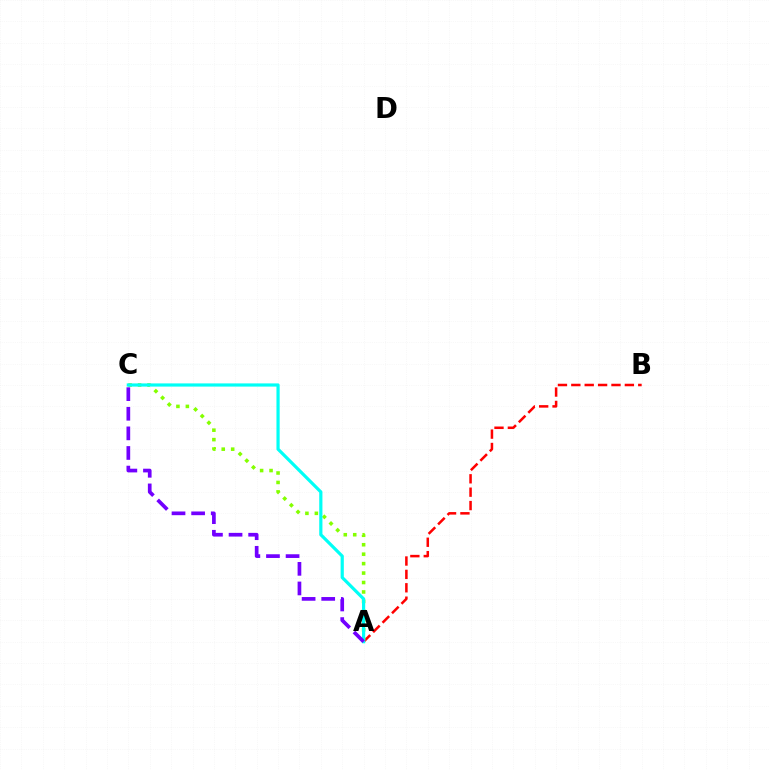{('A', 'B'): [{'color': '#ff0000', 'line_style': 'dashed', 'thickness': 1.82}], ('A', 'C'): [{'color': '#84ff00', 'line_style': 'dotted', 'thickness': 2.57}, {'color': '#00fff6', 'line_style': 'solid', 'thickness': 2.3}, {'color': '#7200ff', 'line_style': 'dashed', 'thickness': 2.66}]}